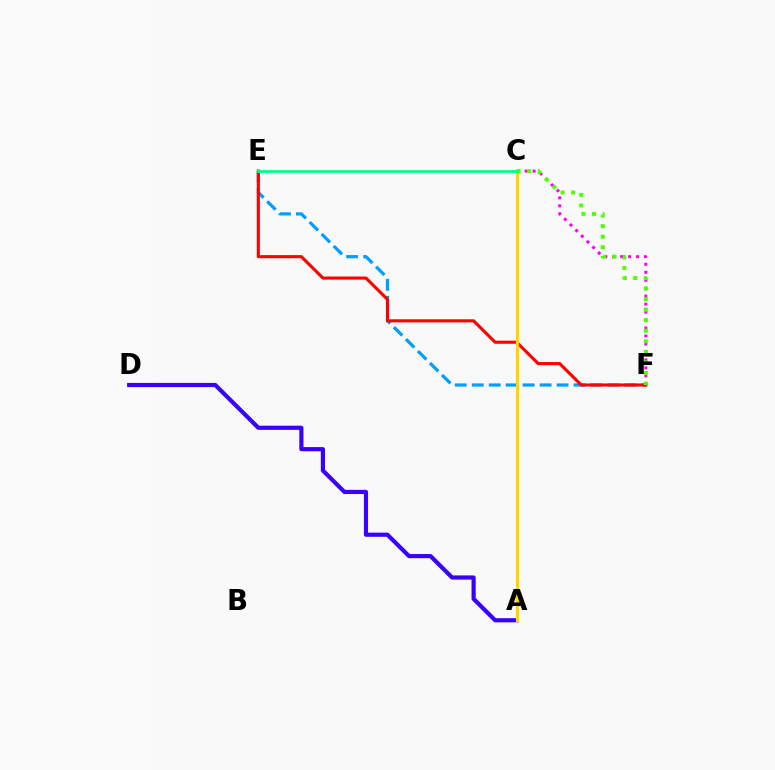{('E', 'F'): [{'color': '#009eff', 'line_style': 'dashed', 'thickness': 2.31}, {'color': '#ff0000', 'line_style': 'solid', 'thickness': 2.23}], ('C', 'F'): [{'color': '#ff00ed', 'line_style': 'dotted', 'thickness': 2.16}, {'color': '#4fff00', 'line_style': 'dotted', 'thickness': 2.87}], ('A', 'D'): [{'color': '#3700ff', 'line_style': 'solid', 'thickness': 2.99}], ('A', 'C'): [{'color': '#ffd500', 'line_style': 'solid', 'thickness': 2.27}], ('C', 'E'): [{'color': '#00ff86', 'line_style': 'solid', 'thickness': 1.98}]}